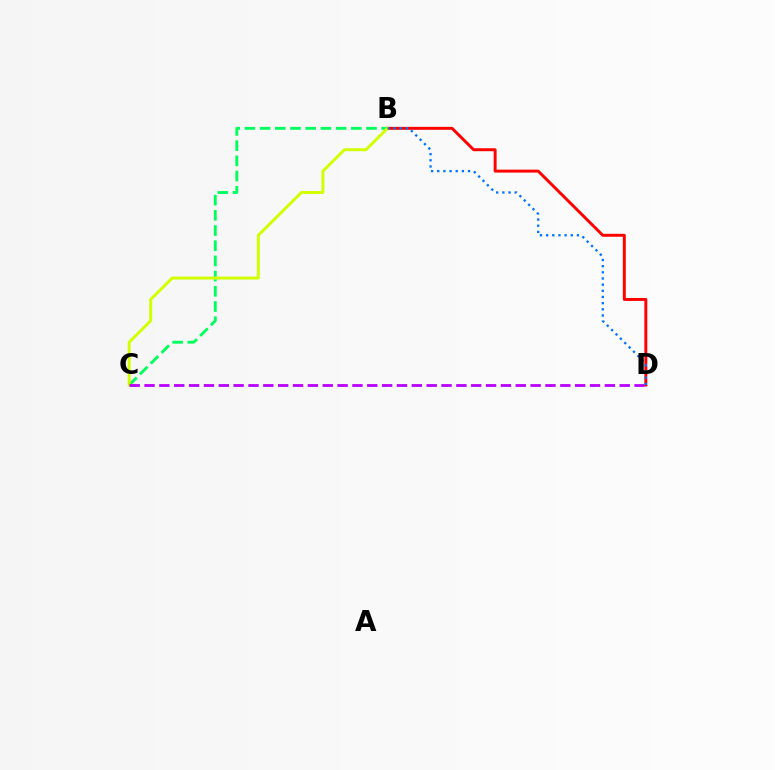{('B', 'D'): [{'color': '#ff0000', 'line_style': 'solid', 'thickness': 2.12}, {'color': '#0074ff', 'line_style': 'dotted', 'thickness': 1.67}], ('B', 'C'): [{'color': '#00ff5c', 'line_style': 'dashed', 'thickness': 2.06}, {'color': '#d1ff00', 'line_style': 'solid', 'thickness': 2.12}], ('C', 'D'): [{'color': '#b900ff', 'line_style': 'dashed', 'thickness': 2.02}]}